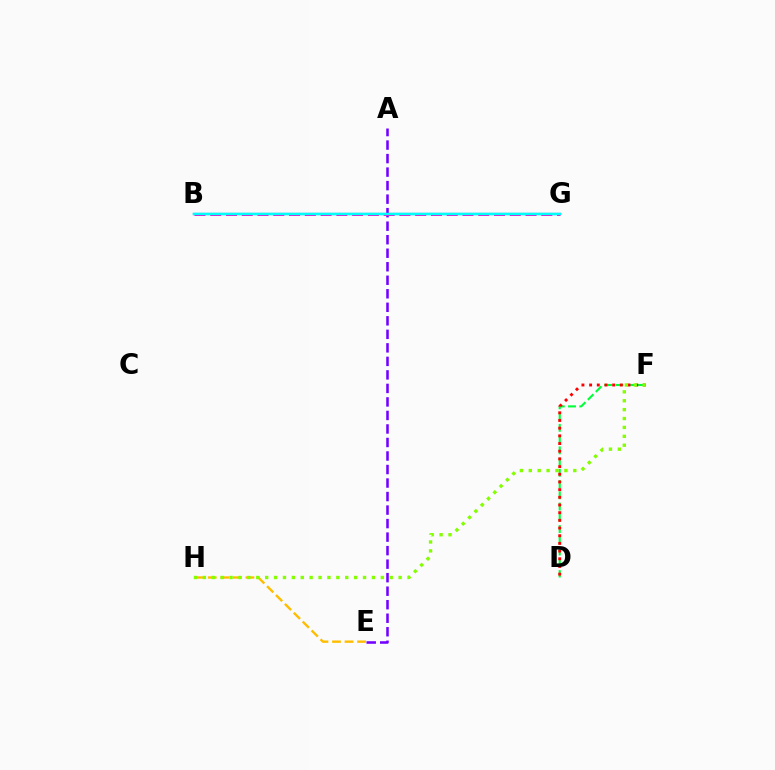{('E', 'H'): [{'color': '#ffbd00', 'line_style': 'dashed', 'thickness': 1.71}], ('B', 'G'): [{'color': '#004bff', 'line_style': 'solid', 'thickness': 1.59}, {'color': '#ff00cf', 'line_style': 'dashed', 'thickness': 2.14}, {'color': '#00fff6', 'line_style': 'solid', 'thickness': 1.76}], ('A', 'E'): [{'color': '#7200ff', 'line_style': 'dashed', 'thickness': 1.84}], ('D', 'F'): [{'color': '#00ff39', 'line_style': 'dashed', 'thickness': 1.53}, {'color': '#ff0000', 'line_style': 'dotted', 'thickness': 2.09}], ('F', 'H'): [{'color': '#84ff00', 'line_style': 'dotted', 'thickness': 2.42}]}